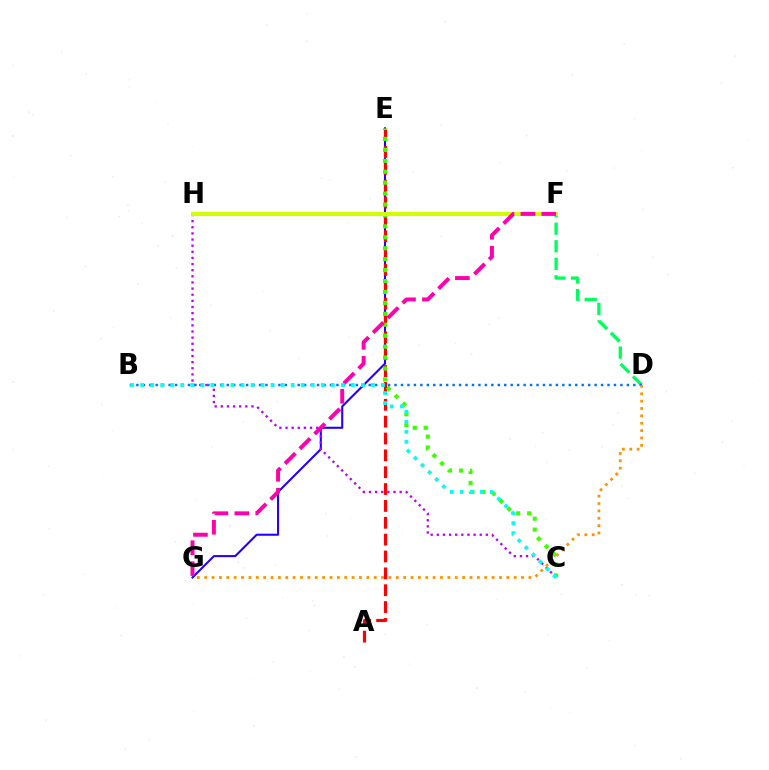{('E', 'G'): [{'color': '#2500ff', 'line_style': 'solid', 'thickness': 1.5}], ('A', 'E'): [{'color': '#ff0000', 'line_style': 'dashed', 'thickness': 2.29}], ('C', 'H'): [{'color': '#b900ff', 'line_style': 'dotted', 'thickness': 1.67}], ('C', 'E'): [{'color': '#3dff00', 'line_style': 'dotted', 'thickness': 2.97}], ('D', 'F'): [{'color': '#00ff5c', 'line_style': 'dashed', 'thickness': 2.39}], ('B', 'D'): [{'color': '#0074ff', 'line_style': 'dotted', 'thickness': 1.75}], ('F', 'H'): [{'color': '#d1ff00', 'line_style': 'solid', 'thickness': 2.92}], ('F', 'G'): [{'color': '#ff00ac', 'line_style': 'dashed', 'thickness': 2.84}], ('D', 'G'): [{'color': '#ff9400', 'line_style': 'dotted', 'thickness': 2.0}], ('B', 'C'): [{'color': '#00fff6', 'line_style': 'dotted', 'thickness': 2.73}]}